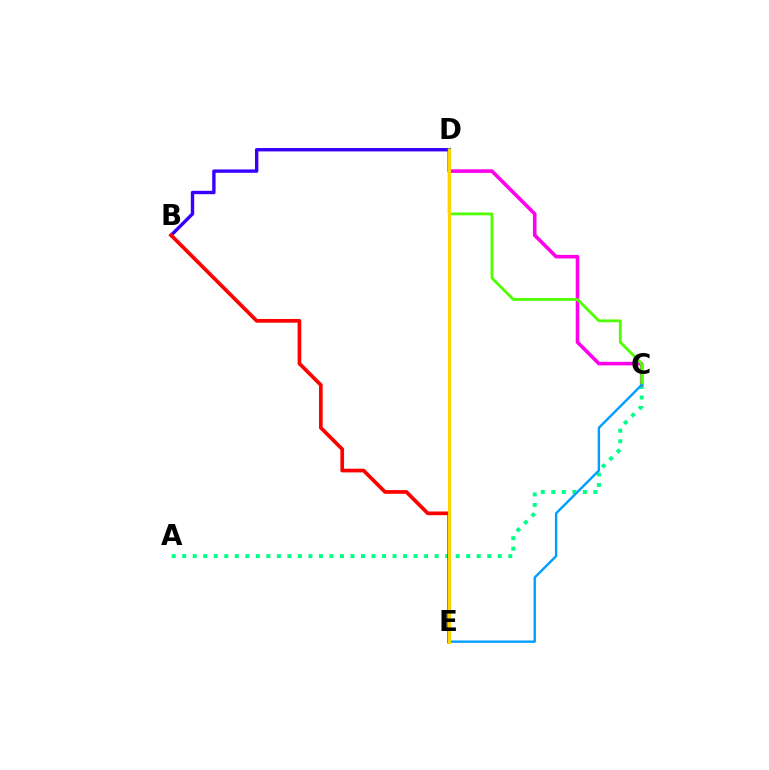{('A', 'C'): [{'color': '#00ff86', 'line_style': 'dotted', 'thickness': 2.86}], ('C', 'D'): [{'color': '#ff00ed', 'line_style': 'solid', 'thickness': 2.58}, {'color': '#4fff00', 'line_style': 'solid', 'thickness': 2.02}], ('B', 'D'): [{'color': '#3700ff', 'line_style': 'solid', 'thickness': 2.44}], ('C', 'E'): [{'color': '#009eff', 'line_style': 'solid', 'thickness': 1.72}], ('B', 'E'): [{'color': '#ff0000', 'line_style': 'solid', 'thickness': 2.66}], ('D', 'E'): [{'color': '#ffd500', 'line_style': 'solid', 'thickness': 2.22}]}